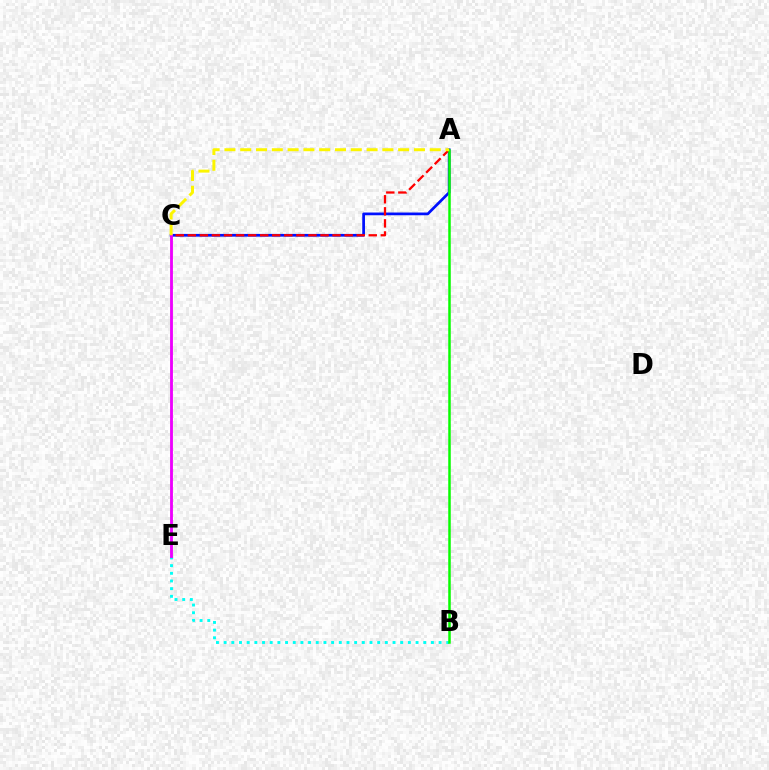{('B', 'E'): [{'color': '#00fff6', 'line_style': 'dotted', 'thickness': 2.09}], ('A', 'C'): [{'color': '#0010ff', 'line_style': 'solid', 'thickness': 1.97}, {'color': '#ff0000', 'line_style': 'dashed', 'thickness': 1.64}, {'color': '#fcf500', 'line_style': 'dashed', 'thickness': 2.15}], ('A', 'B'): [{'color': '#08ff00', 'line_style': 'solid', 'thickness': 1.8}], ('C', 'E'): [{'color': '#ee00ff', 'line_style': 'solid', 'thickness': 2.05}]}